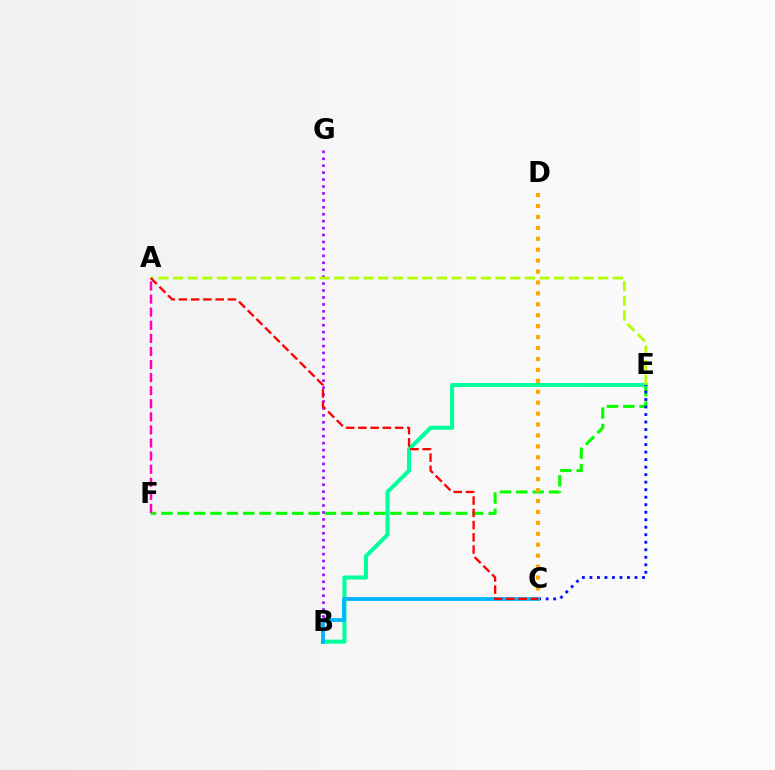{('E', 'F'): [{'color': '#08ff00', 'line_style': 'dashed', 'thickness': 2.22}], ('B', 'G'): [{'color': '#9b00ff', 'line_style': 'dotted', 'thickness': 1.88}], ('B', 'E'): [{'color': '#00ff9d', 'line_style': 'solid', 'thickness': 2.92}], ('A', 'F'): [{'color': '#ff00bd', 'line_style': 'dashed', 'thickness': 1.78}], ('A', 'E'): [{'color': '#b3ff00', 'line_style': 'dashed', 'thickness': 1.99}], ('C', 'E'): [{'color': '#0010ff', 'line_style': 'dotted', 'thickness': 2.04}], ('C', 'D'): [{'color': '#ffa500', 'line_style': 'dotted', 'thickness': 2.97}], ('B', 'C'): [{'color': '#00b5ff', 'line_style': 'solid', 'thickness': 2.71}], ('A', 'C'): [{'color': '#ff0000', 'line_style': 'dashed', 'thickness': 1.66}]}